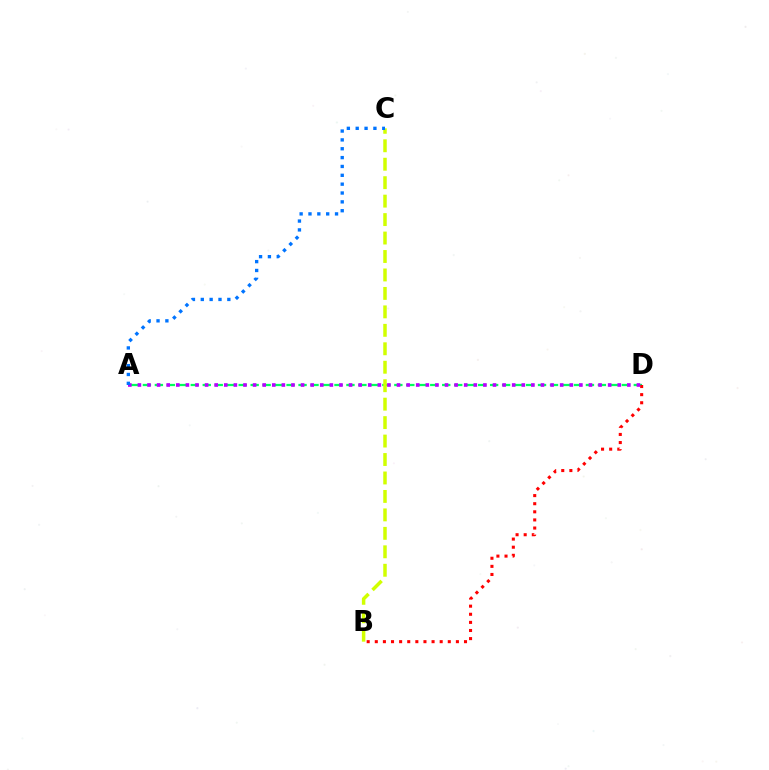{('A', 'D'): [{'color': '#00ff5c', 'line_style': 'dashed', 'thickness': 1.63}, {'color': '#b900ff', 'line_style': 'dotted', 'thickness': 2.61}], ('B', 'C'): [{'color': '#d1ff00', 'line_style': 'dashed', 'thickness': 2.51}], ('B', 'D'): [{'color': '#ff0000', 'line_style': 'dotted', 'thickness': 2.2}], ('A', 'C'): [{'color': '#0074ff', 'line_style': 'dotted', 'thickness': 2.41}]}